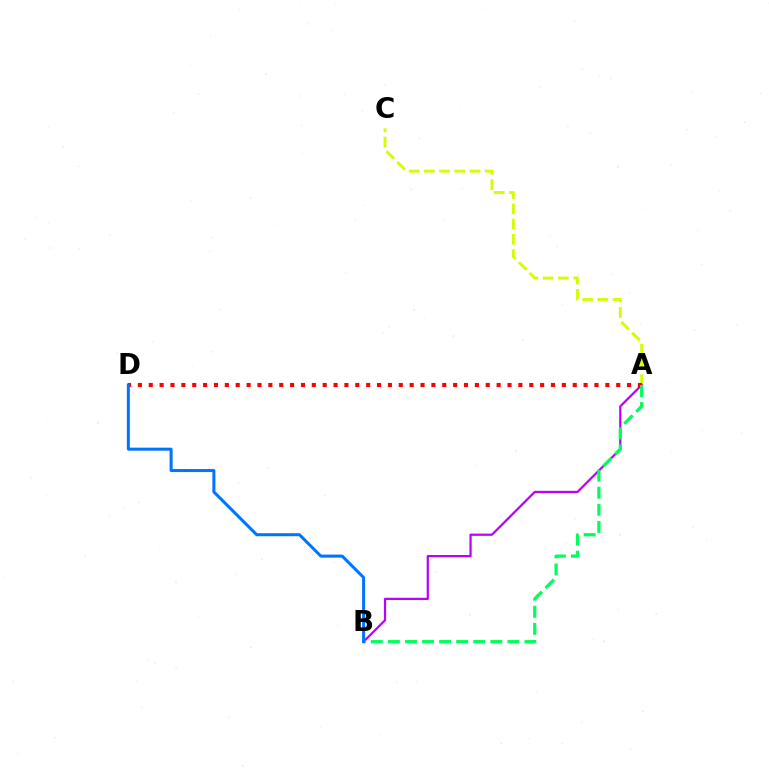{('A', 'C'): [{'color': '#d1ff00', 'line_style': 'dashed', 'thickness': 2.07}], ('A', 'B'): [{'color': '#b900ff', 'line_style': 'solid', 'thickness': 1.6}, {'color': '#00ff5c', 'line_style': 'dashed', 'thickness': 2.32}], ('A', 'D'): [{'color': '#ff0000', 'line_style': 'dotted', 'thickness': 2.95}], ('B', 'D'): [{'color': '#0074ff', 'line_style': 'solid', 'thickness': 2.17}]}